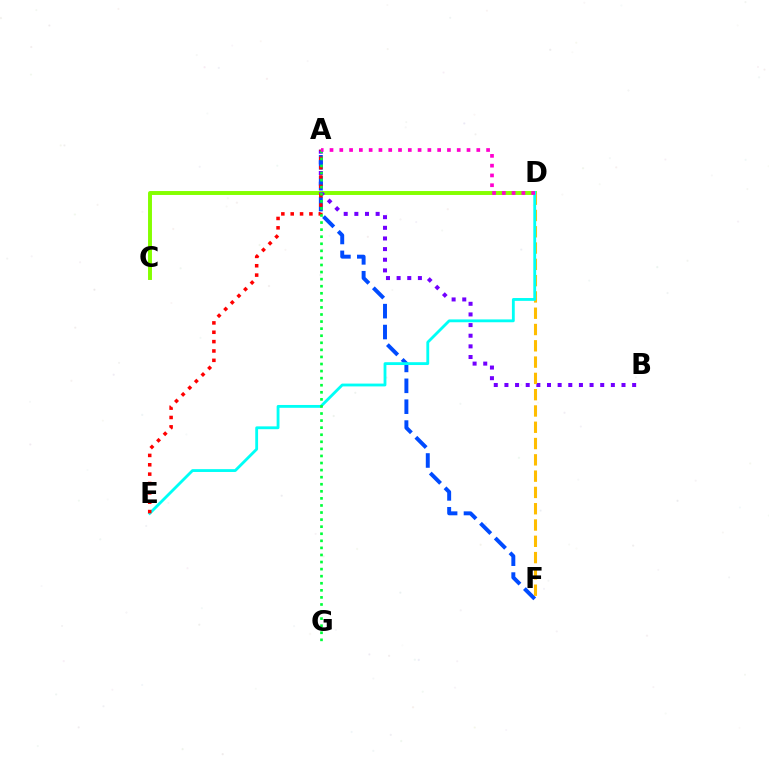{('C', 'D'): [{'color': '#84ff00', 'line_style': 'solid', 'thickness': 2.83}], ('A', 'B'): [{'color': '#7200ff', 'line_style': 'dotted', 'thickness': 2.89}], ('A', 'F'): [{'color': '#004bff', 'line_style': 'dashed', 'thickness': 2.84}], ('D', 'F'): [{'color': '#ffbd00', 'line_style': 'dashed', 'thickness': 2.21}], ('D', 'E'): [{'color': '#00fff6', 'line_style': 'solid', 'thickness': 2.04}], ('A', 'E'): [{'color': '#ff0000', 'line_style': 'dotted', 'thickness': 2.54}], ('A', 'G'): [{'color': '#00ff39', 'line_style': 'dotted', 'thickness': 1.92}], ('A', 'D'): [{'color': '#ff00cf', 'line_style': 'dotted', 'thickness': 2.66}]}